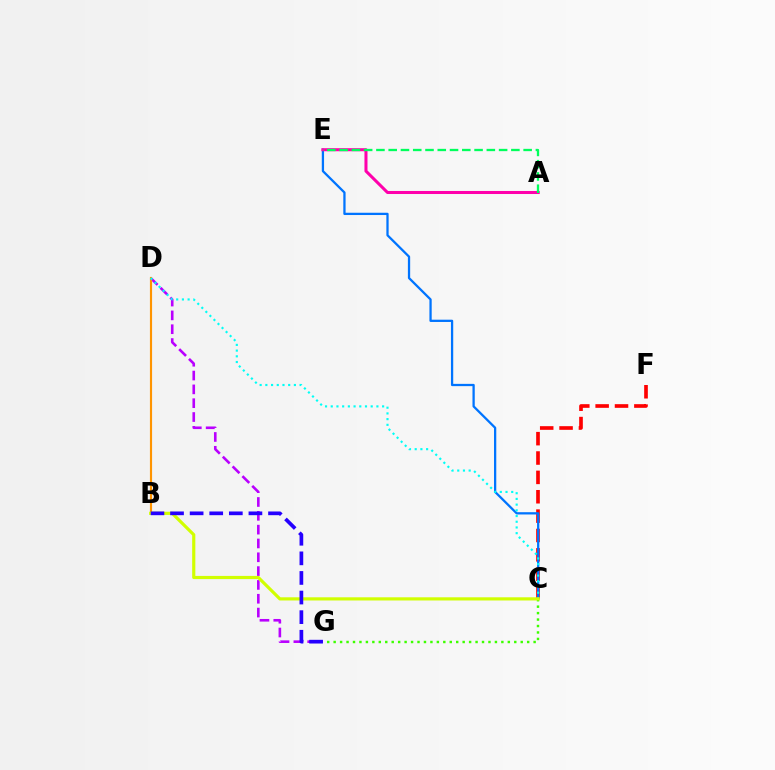{('D', 'G'): [{'color': '#b900ff', 'line_style': 'dashed', 'thickness': 1.88}], ('B', 'D'): [{'color': '#ff9400', 'line_style': 'solid', 'thickness': 1.55}], ('C', 'F'): [{'color': '#ff0000', 'line_style': 'dashed', 'thickness': 2.63}], ('C', 'E'): [{'color': '#0074ff', 'line_style': 'solid', 'thickness': 1.64}], ('C', 'D'): [{'color': '#00fff6', 'line_style': 'dotted', 'thickness': 1.55}], ('A', 'E'): [{'color': '#ff00ac', 'line_style': 'solid', 'thickness': 2.19}, {'color': '#00ff5c', 'line_style': 'dashed', 'thickness': 1.67}], ('C', 'G'): [{'color': '#3dff00', 'line_style': 'dotted', 'thickness': 1.75}], ('B', 'C'): [{'color': '#d1ff00', 'line_style': 'solid', 'thickness': 2.29}], ('B', 'G'): [{'color': '#2500ff', 'line_style': 'dashed', 'thickness': 2.66}]}